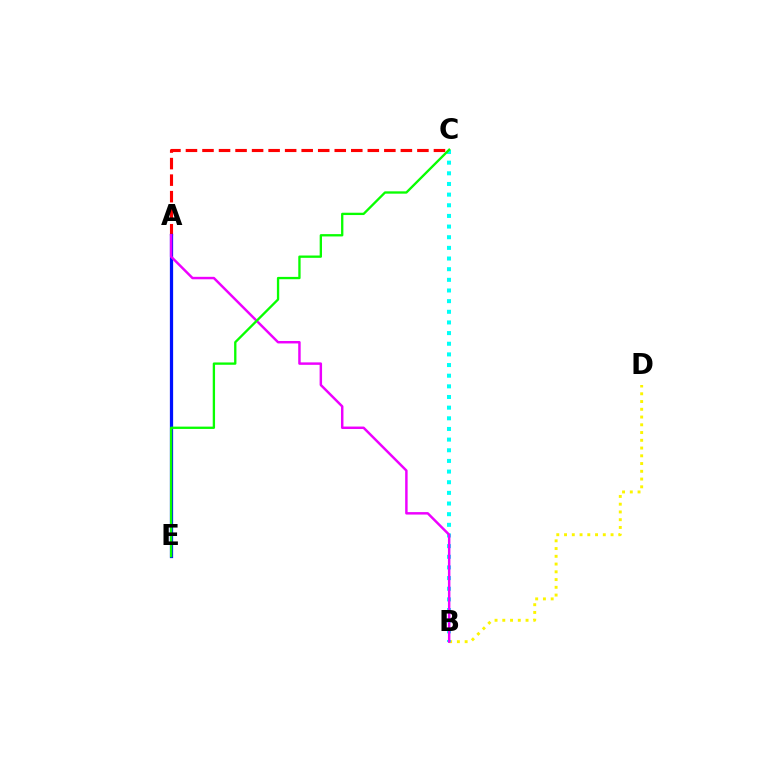{('A', 'C'): [{'color': '#ff0000', 'line_style': 'dashed', 'thickness': 2.25}], ('B', 'D'): [{'color': '#fcf500', 'line_style': 'dotted', 'thickness': 2.11}], ('A', 'E'): [{'color': '#0010ff', 'line_style': 'solid', 'thickness': 2.34}], ('B', 'C'): [{'color': '#00fff6', 'line_style': 'dotted', 'thickness': 2.89}], ('A', 'B'): [{'color': '#ee00ff', 'line_style': 'solid', 'thickness': 1.77}], ('C', 'E'): [{'color': '#08ff00', 'line_style': 'solid', 'thickness': 1.67}]}